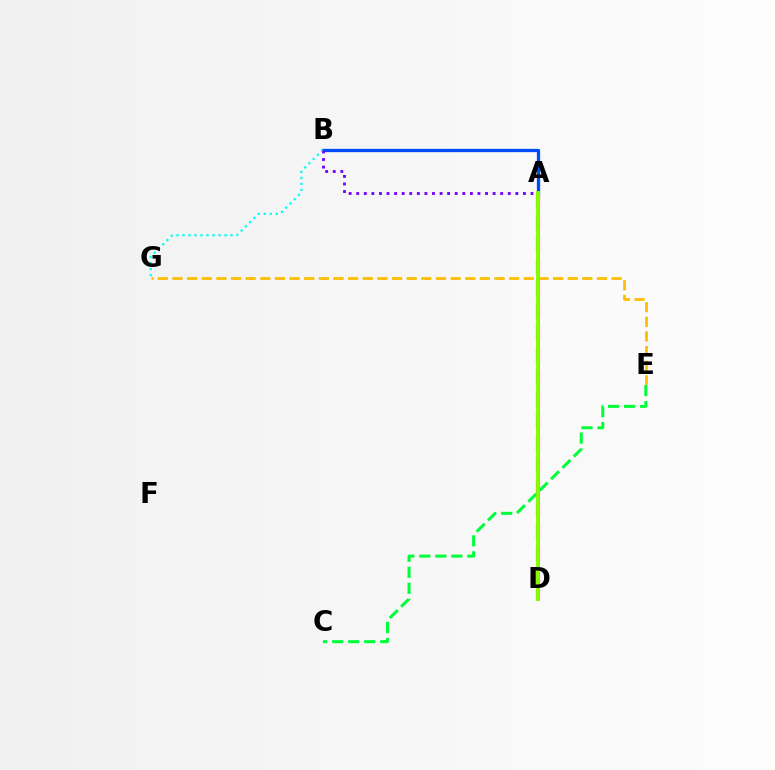{('A', 'B'): [{'color': '#004bff', 'line_style': 'solid', 'thickness': 2.36}, {'color': '#7200ff', 'line_style': 'dotted', 'thickness': 2.06}], ('B', 'G'): [{'color': '#00fff6', 'line_style': 'dotted', 'thickness': 1.63}], ('A', 'D'): [{'color': '#ff00cf', 'line_style': 'dashed', 'thickness': 2.99}, {'color': '#ff0000', 'line_style': 'solid', 'thickness': 1.94}, {'color': '#84ff00', 'line_style': 'solid', 'thickness': 2.79}], ('E', 'G'): [{'color': '#ffbd00', 'line_style': 'dashed', 'thickness': 1.99}], ('C', 'E'): [{'color': '#00ff39', 'line_style': 'dashed', 'thickness': 2.18}]}